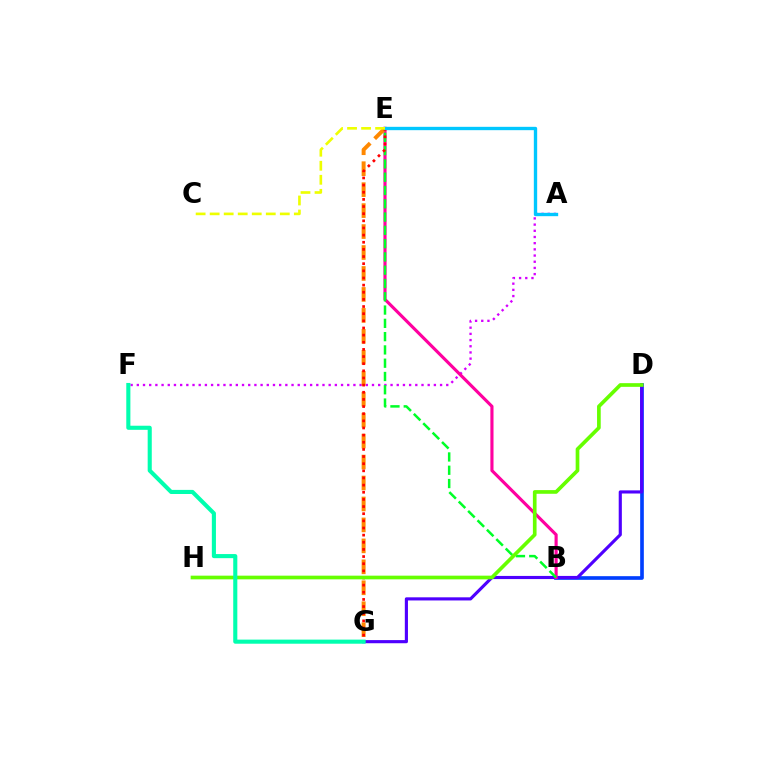{('B', 'D'): [{'color': '#003fff', 'line_style': 'solid', 'thickness': 2.63}], ('A', 'F'): [{'color': '#d600ff', 'line_style': 'dotted', 'thickness': 1.68}], ('D', 'G'): [{'color': '#4f00ff', 'line_style': 'solid', 'thickness': 2.26}], ('B', 'E'): [{'color': '#ff00a0', 'line_style': 'solid', 'thickness': 2.26}, {'color': '#00ff27', 'line_style': 'dashed', 'thickness': 1.8}], ('E', 'G'): [{'color': '#ff8800', 'line_style': 'dashed', 'thickness': 2.85}, {'color': '#ff0000', 'line_style': 'dotted', 'thickness': 1.94}], ('D', 'H'): [{'color': '#66ff00', 'line_style': 'solid', 'thickness': 2.65}], ('F', 'G'): [{'color': '#00ffaf', 'line_style': 'solid', 'thickness': 2.95}], ('A', 'E'): [{'color': '#00c7ff', 'line_style': 'solid', 'thickness': 2.42}], ('C', 'E'): [{'color': '#eeff00', 'line_style': 'dashed', 'thickness': 1.91}]}